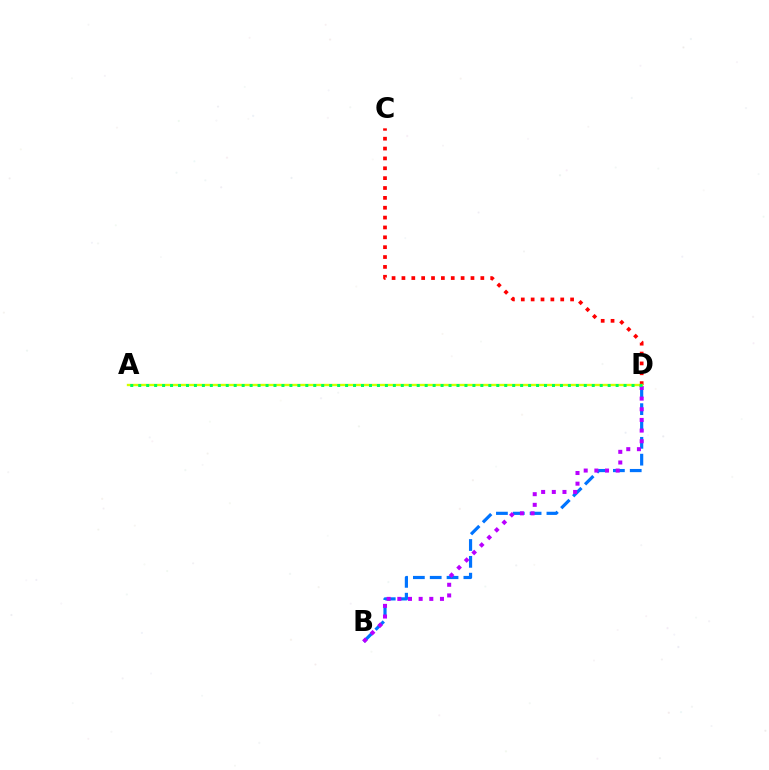{('B', 'D'): [{'color': '#0074ff', 'line_style': 'dashed', 'thickness': 2.29}, {'color': '#b900ff', 'line_style': 'dotted', 'thickness': 2.9}], ('C', 'D'): [{'color': '#ff0000', 'line_style': 'dotted', 'thickness': 2.68}], ('A', 'D'): [{'color': '#d1ff00', 'line_style': 'solid', 'thickness': 1.7}, {'color': '#00ff5c', 'line_style': 'dotted', 'thickness': 2.16}]}